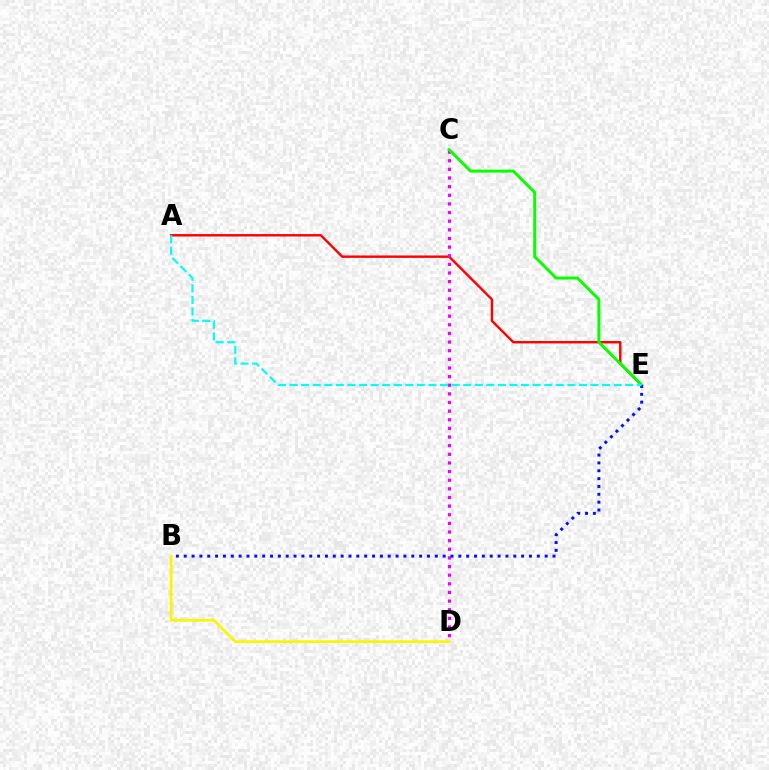{('B', 'D'): [{'color': '#fcf500', 'line_style': 'solid', 'thickness': 1.98}], ('A', 'E'): [{'color': '#ff0000', 'line_style': 'solid', 'thickness': 1.73}, {'color': '#00fff6', 'line_style': 'dashed', 'thickness': 1.57}], ('C', 'D'): [{'color': '#ee00ff', 'line_style': 'dotted', 'thickness': 2.35}], ('C', 'E'): [{'color': '#08ff00', 'line_style': 'solid', 'thickness': 2.13}], ('B', 'E'): [{'color': '#0010ff', 'line_style': 'dotted', 'thickness': 2.13}]}